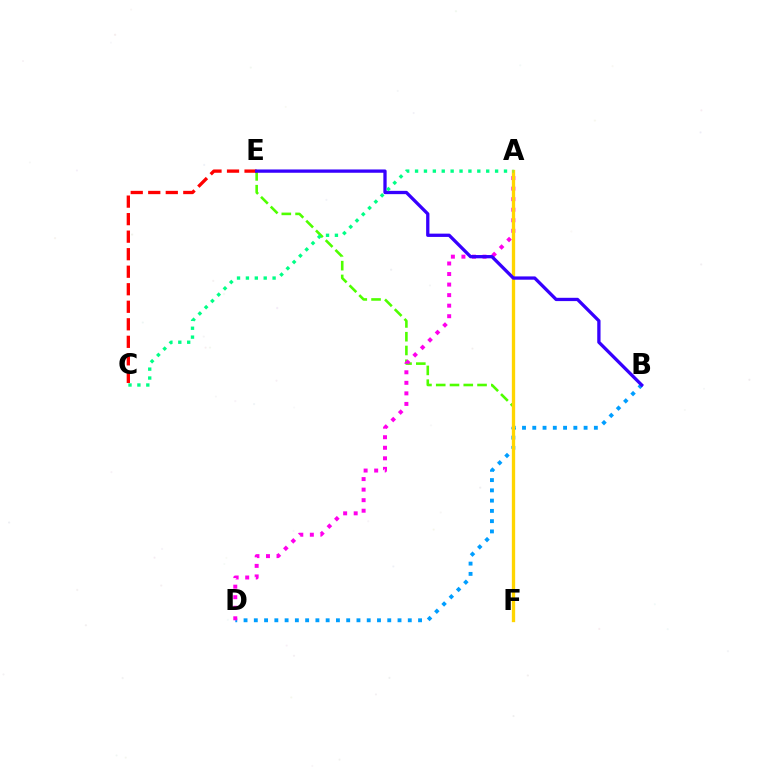{('E', 'F'): [{'color': '#4fff00', 'line_style': 'dashed', 'thickness': 1.87}], ('C', 'E'): [{'color': '#ff0000', 'line_style': 'dashed', 'thickness': 2.38}], ('B', 'D'): [{'color': '#009eff', 'line_style': 'dotted', 'thickness': 2.79}], ('A', 'D'): [{'color': '#ff00ed', 'line_style': 'dotted', 'thickness': 2.86}], ('A', 'F'): [{'color': '#ffd500', 'line_style': 'solid', 'thickness': 2.39}], ('B', 'E'): [{'color': '#3700ff', 'line_style': 'solid', 'thickness': 2.37}], ('A', 'C'): [{'color': '#00ff86', 'line_style': 'dotted', 'thickness': 2.42}]}